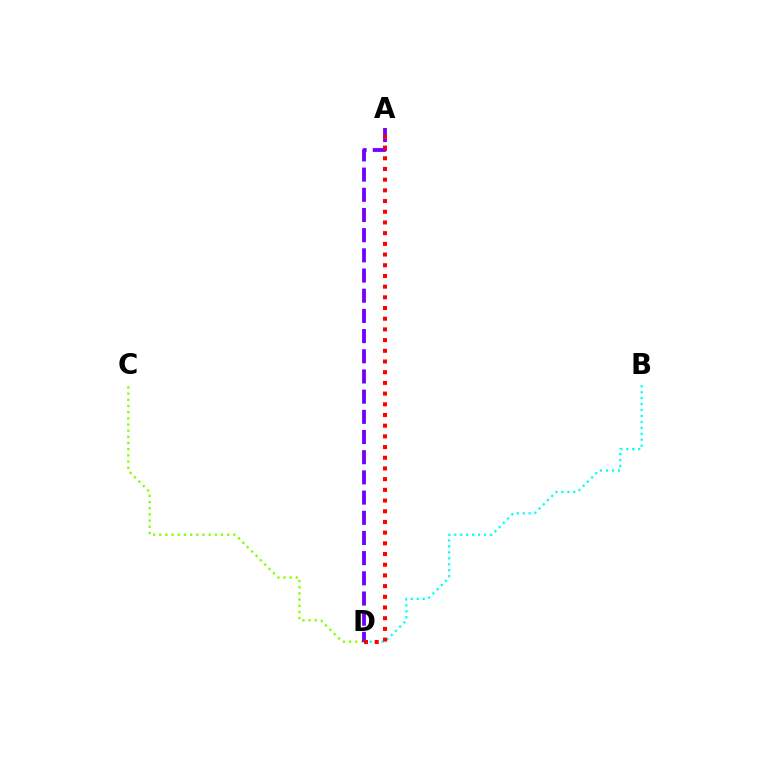{('C', 'D'): [{'color': '#84ff00', 'line_style': 'dotted', 'thickness': 1.68}], ('B', 'D'): [{'color': '#00fff6', 'line_style': 'dotted', 'thickness': 1.62}], ('A', 'D'): [{'color': '#7200ff', 'line_style': 'dashed', 'thickness': 2.74}, {'color': '#ff0000', 'line_style': 'dotted', 'thickness': 2.91}]}